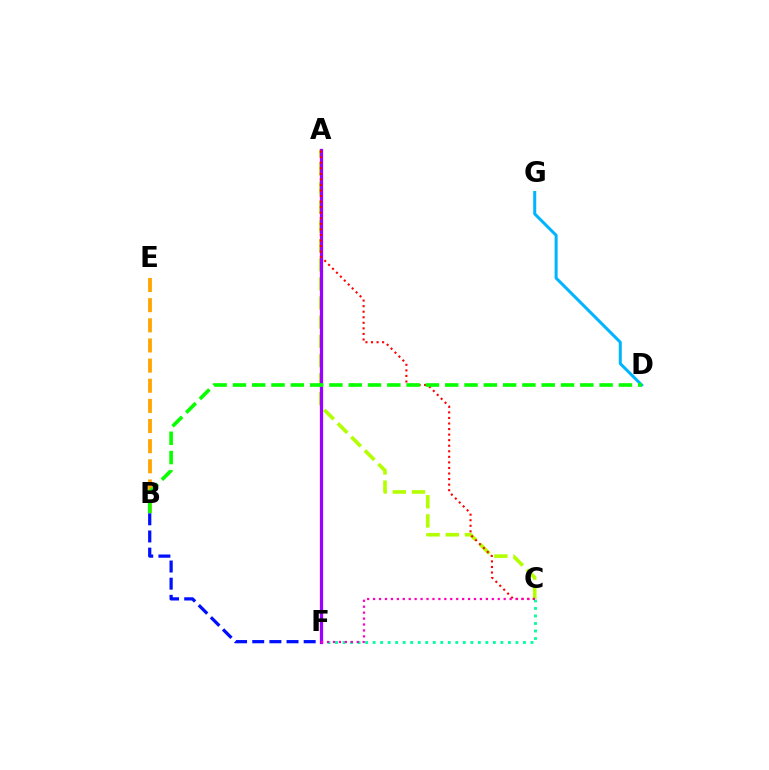{('C', 'F'): [{'color': '#00ff9d', 'line_style': 'dotted', 'thickness': 2.04}, {'color': '#ff00bd', 'line_style': 'dotted', 'thickness': 1.61}], ('D', 'G'): [{'color': '#00b5ff', 'line_style': 'solid', 'thickness': 2.17}], ('B', 'E'): [{'color': '#ffa500', 'line_style': 'dashed', 'thickness': 2.74}], ('A', 'C'): [{'color': '#b3ff00', 'line_style': 'dashed', 'thickness': 2.6}, {'color': '#ff0000', 'line_style': 'dotted', 'thickness': 1.51}], ('A', 'F'): [{'color': '#9b00ff', 'line_style': 'solid', 'thickness': 2.34}], ('B', 'D'): [{'color': '#08ff00', 'line_style': 'dashed', 'thickness': 2.62}], ('B', 'F'): [{'color': '#0010ff', 'line_style': 'dashed', 'thickness': 2.33}]}